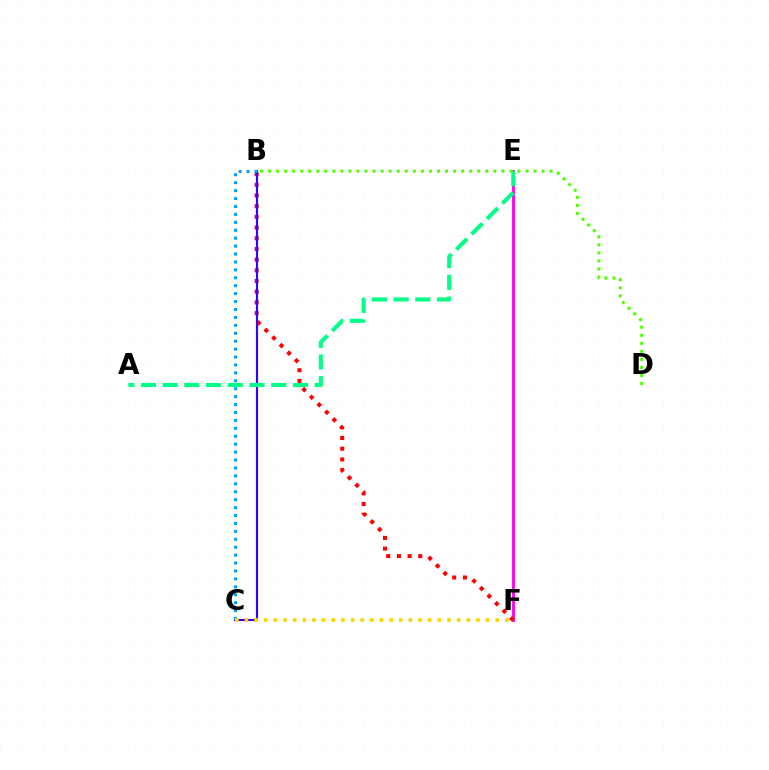{('E', 'F'): [{'color': '#ff00ed', 'line_style': 'solid', 'thickness': 2.03}], ('B', 'F'): [{'color': '#ff0000', 'line_style': 'dotted', 'thickness': 2.9}], ('B', 'C'): [{'color': '#3700ff', 'line_style': 'solid', 'thickness': 1.54}, {'color': '#009eff', 'line_style': 'dotted', 'thickness': 2.15}], ('A', 'E'): [{'color': '#00ff86', 'line_style': 'dashed', 'thickness': 2.95}], ('C', 'F'): [{'color': '#ffd500', 'line_style': 'dotted', 'thickness': 2.62}], ('B', 'D'): [{'color': '#4fff00', 'line_style': 'dotted', 'thickness': 2.19}]}